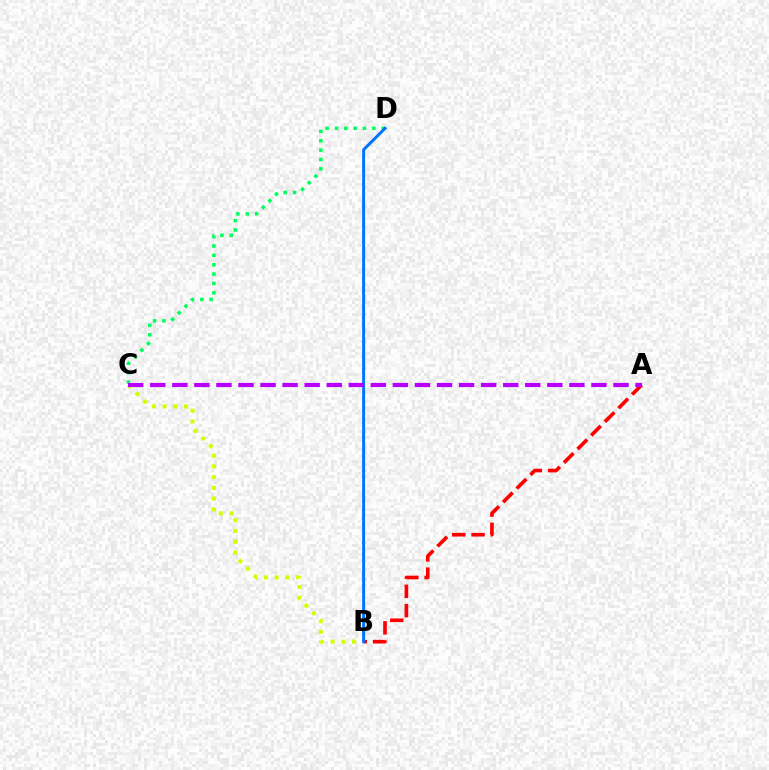{('A', 'B'): [{'color': '#ff0000', 'line_style': 'dashed', 'thickness': 2.62}], ('B', 'C'): [{'color': '#d1ff00', 'line_style': 'dotted', 'thickness': 2.92}], ('C', 'D'): [{'color': '#00ff5c', 'line_style': 'dotted', 'thickness': 2.54}], ('B', 'D'): [{'color': '#0074ff', 'line_style': 'solid', 'thickness': 2.13}], ('A', 'C'): [{'color': '#b900ff', 'line_style': 'dashed', 'thickness': 3.0}]}